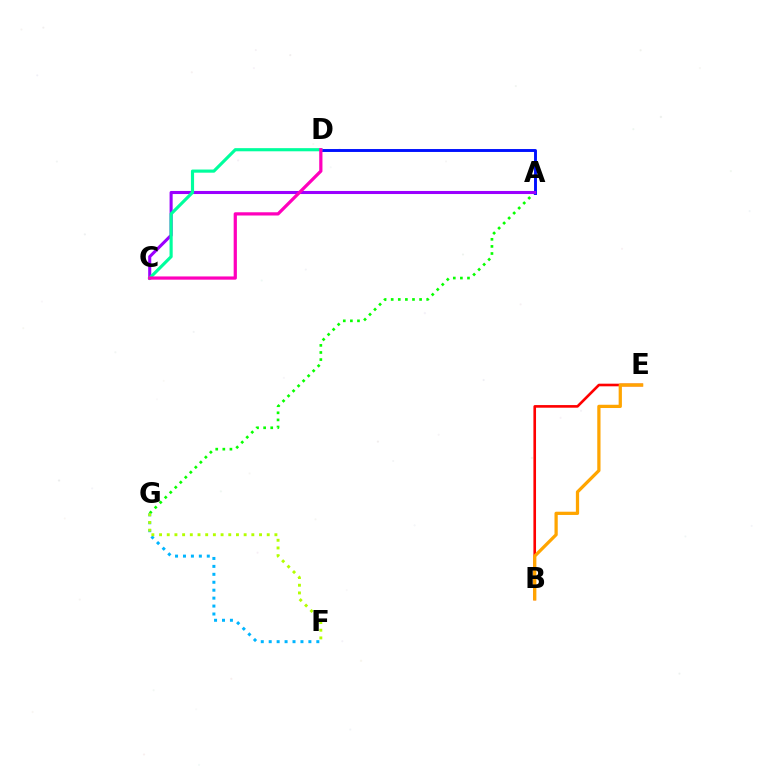{('B', 'E'): [{'color': '#ff0000', 'line_style': 'solid', 'thickness': 1.89}, {'color': '#ffa500', 'line_style': 'solid', 'thickness': 2.34}], ('A', 'G'): [{'color': '#08ff00', 'line_style': 'dotted', 'thickness': 1.93}], ('A', 'D'): [{'color': '#0010ff', 'line_style': 'solid', 'thickness': 2.1}], ('A', 'C'): [{'color': '#9b00ff', 'line_style': 'solid', 'thickness': 2.21}], ('C', 'D'): [{'color': '#00ff9d', 'line_style': 'solid', 'thickness': 2.26}, {'color': '#ff00bd', 'line_style': 'solid', 'thickness': 2.33}], ('F', 'G'): [{'color': '#00b5ff', 'line_style': 'dotted', 'thickness': 2.16}, {'color': '#b3ff00', 'line_style': 'dotted', 'thickness': 2.09}]}